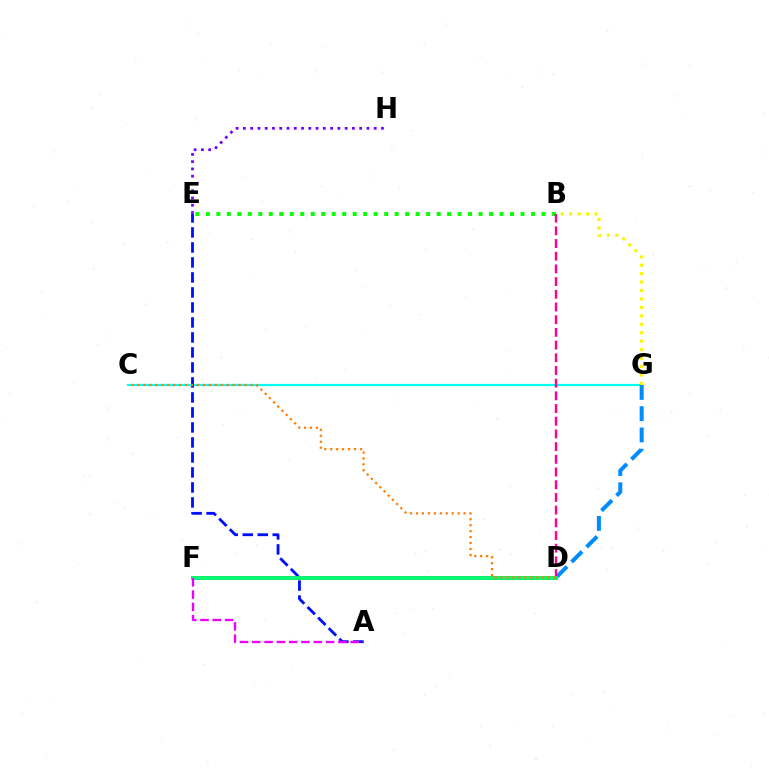{('B', 'E'): [{'color': '#08ff00', 'line_style': 'dotted', 'thickness': 2.85}], ('C', 'G'): [{'color': '#00fff6', 'line_style': 'solid', 'thickness': 1.6}], ('D', 'F'): [{'color': '#84ff00', 'line_style': 'dashed', 'thickness': 2.69}, {'color': '#ff0000', 'line_style': 'solid', 'thickness': 2.61}, {'color': '#00ff74', 'line_style': 'solid', 'thickness': 2.75}], ('A', 'E'): [{'color': '#0010ff', 'line_style': 'dashed', 'thickness': 2.04}], ('E', 'H'): [{'color': '#7200ff', 'line_style': 'dotted', 'thickness': 1.97}], ('D', 'G'): [{'color': '#008cff', 'line_style': 'dashed', 'thickness': 2.89}], ('B', 'D'): [{'color': '#ff0094', 'line_style': 'dashed', 'thickness': 1.72}], ('A', 'F'): [{'color': '#ee00ff', 'line_style': 'dashed', 'thickness': 1.67}], ('C', 'D'): [{'color': '#ff7c00', 'line_style': 'dotted', 'thickness': 1.62}], ('B', 'G'): [{'color': '#fcf500', 'line_style': 'dotted', 'thickness': 2.29}]}